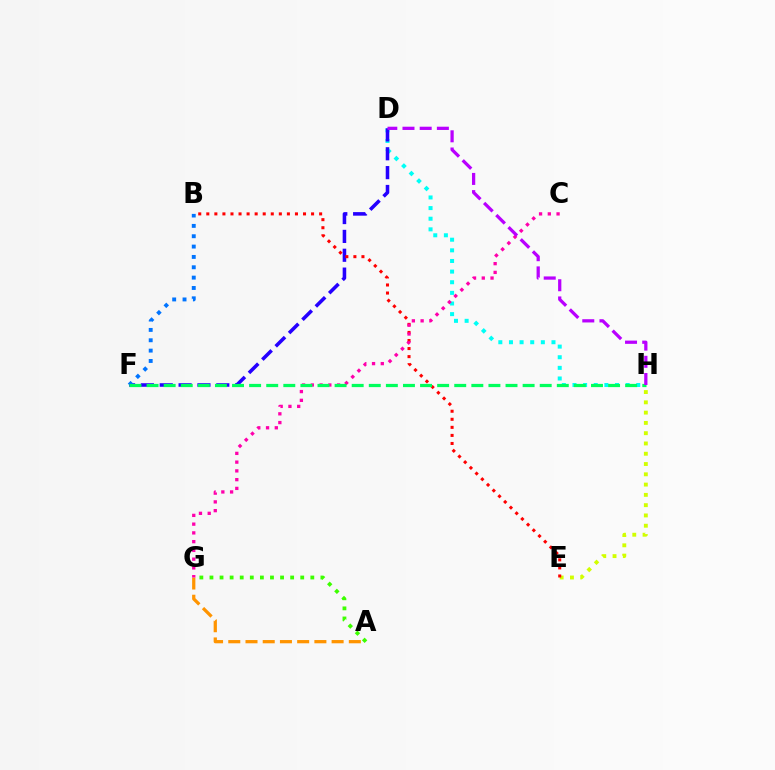{('D', 'H'): [{'color': '#00fff6', 'line_style': 'dotted', 'thickness': 2.89}, {'color': '#b900ff', 'line_style': 'dashed', 'thickness': 2.34}], ('D', 'F'): [{'color': '#2500ff', 'line_style': 'dashed', 'thickness': 2.56}], ('E', 'H'): [{'color': '#d1ff00', 'line_style': 'dotted', 'thickness': 2.79}], ('B', 'E'): [{'color': '#ff0000', 'line_style': 'dotted', 'thickness': 2.19}], ('A', 'G'): [{'color': '#ff9400', 'line_style': 'dashed', 'thickness': 2.34}, {'color': '#3dff00', 'line_style': 'dotted', 'thickness': 2.74}], ('C', 'G'): [{'color': '#ff00ac', 'line_style': 'dotted', 'thickness': 2.38}], ('B', 'F'): [{'color': '#0074ff', 'line_style': 'dotted', 'thickness': 2.81}], ('F', 'H'): [{'color': '#00ff5c', 'line_style': 'dashed', 'thickness': 2.32}]}